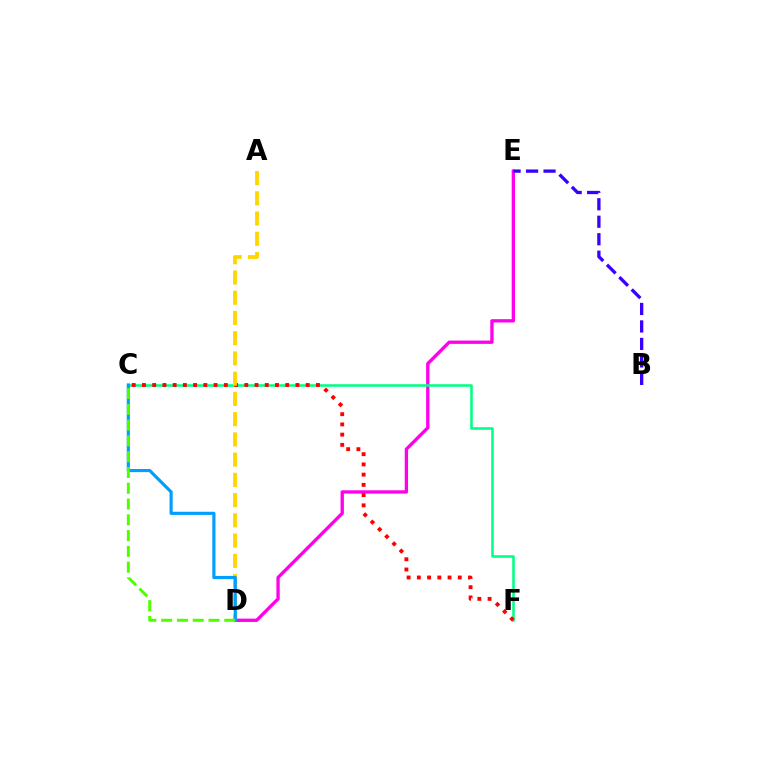{('D', 'E'): [{'color': '#ff00ed', 'line_style': 'solid', 'thickness': 2.39}], ('C', 'F'): [{'color': '#00ff86', 'line_style': 'solid', 'thickness': 1.83}, {'color': '#ff0000', 'line_style': 'dotted', 'thickness': 2.78}], ('A', 'D'): [{'color': '#ffd500', 'line_style': 'dashed', 'thickness': 2.75}], ('C', 'D'): [{'color': '#009eff', 'line_style': 'solid', 'thickness': 2.28}, {'color': '#4fff00', 'line_style': 'dashed', 'thickness': 2.14}], ('B', 'E'): [{'color': '#3700ff', 'line_style': 'dashed', 'thickness': 2.38}]}